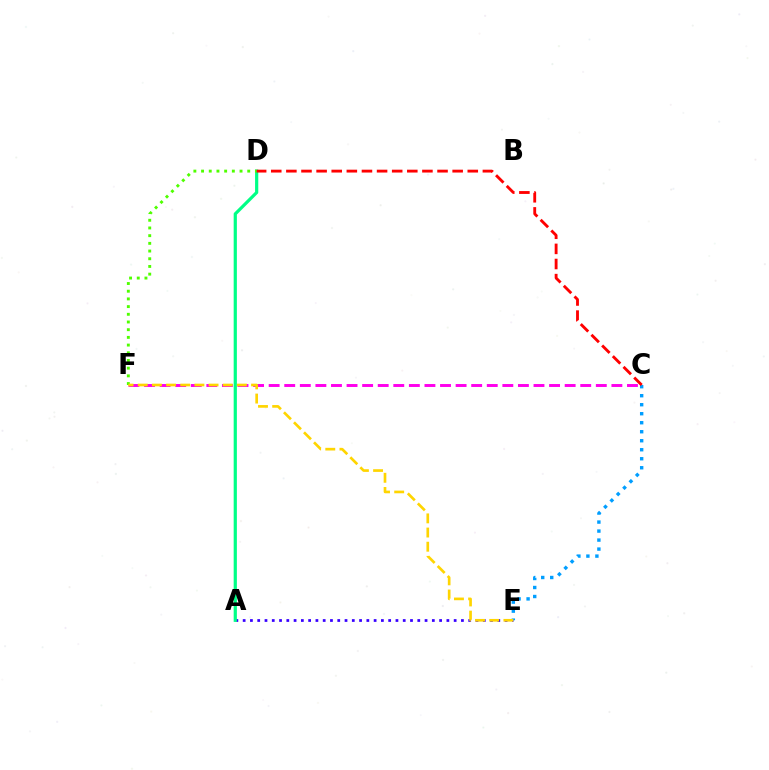{('A', 'E'): [{'color': '#3700ff', 'line_style': 'dotted', 'thickness': 1.98}], ('C', 'F'): [{'color': '#ff00ed', 'line_style': 'dashed', 'thickness': 2.12}], ('A', 'D'): [{'color': '#00ff86', 'line_style': 'solid', 'thickness': 2.31}], ('C', 'E'): [{'color': '#009eff', 'line_style': 'dotted', 'thickness': 2.45}], ('D', 'F'): [{'color': '#4fff00', 'line_style': 'dotted', 'thickness': 2.09}], ('E', 'F'): [{'color': '#ffd500', 'line_style': 'dashed', 'thickness': 1.92}], ('C', 'D'): [{'color': '#ff0000', 'line_style': 'dashed', 'thickness': 2.05}]}